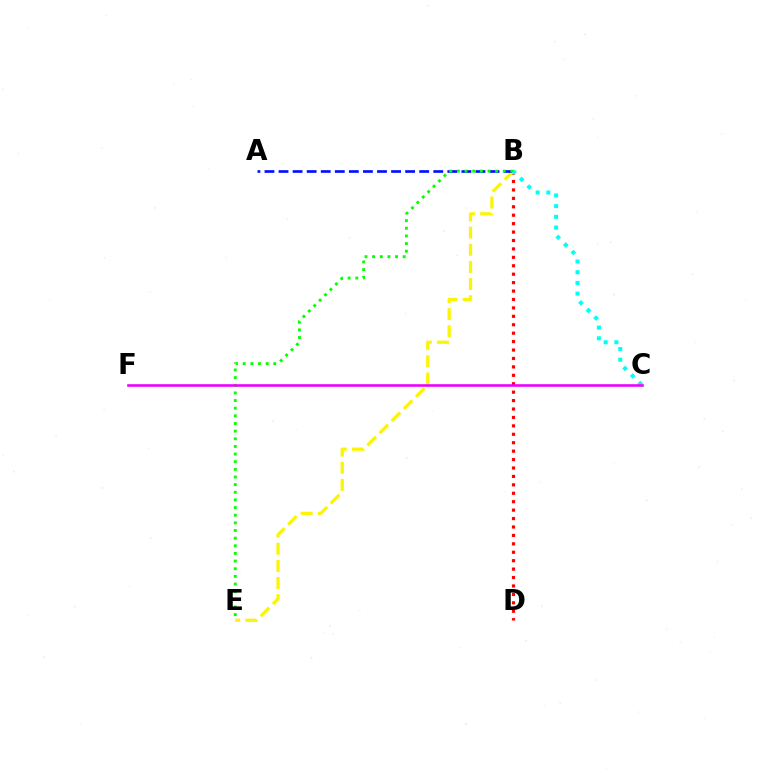{('B', 'D'): [{'color': '#ff0000', 'line_style': 'dotted', 'thickness': 2.29}], ('B', 'E'): [{'color': '#fcf500', 'line_style': 'dashed', 'thickness': 2.33}, {'color': '#08ff00', 'line_style': 'dotted', 'thickness': 2.08}], ('A', 'B'): [{'color': '#0010ff', 'line_style': 'dashed', 'thickness': 1.91}], ('B', 'C'): [{'color': '#00fff6', 'line_style': 'dotted', 'thickness': 2.91}], ('C', 'F'): [{'color': '#ee00ff', 'line_style': 'solid', 'thickness': 1.87}]}